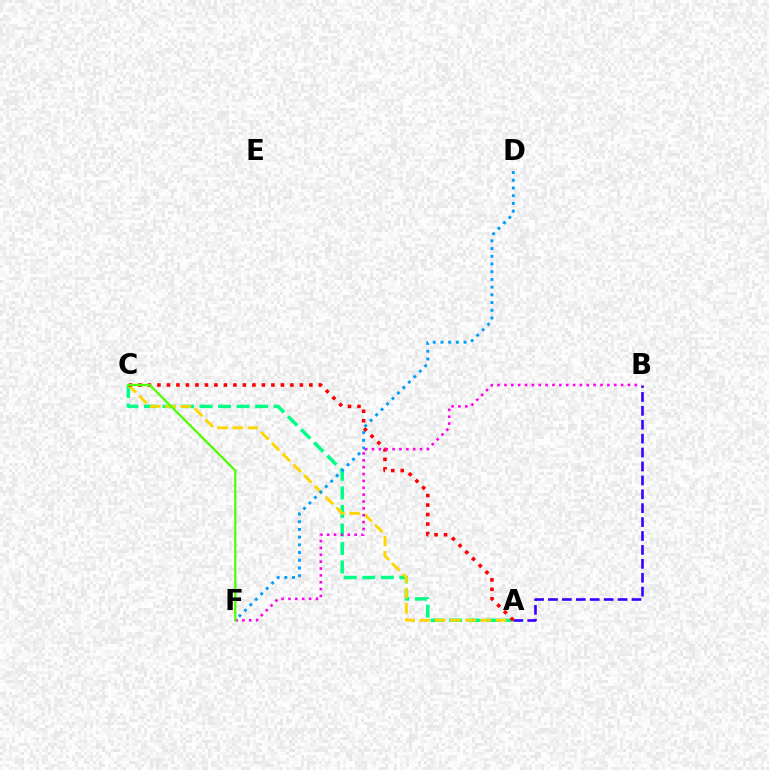{('A', 'C'): [{'color': '#00ff86', 'line_style': 'dashed', 'thickness': 2.52}, {'color': '#ffd500', 'line_style': 'dashed', 'thickness': 2.07}, {'color': '#ff0000', 'line_style': 'dotted', 'thickness': 2.58}], ('A', 'B'): [{'color': '#3700ff', 'line_style': 'dashed', 'thickness': 1.89}], ('B', 'F'): [{'color': '#ff00ed', 'line_style': 'dotted', 'thickness': 1.86}], ('D', 'F'): [{'color': '#009eff', 'line_style': 'dotted', 'thickness': 2.1}], ('C', 'F'): [{'color': '#4fff00', 'line_style': 'solid', 'thickness': 1.63}]}